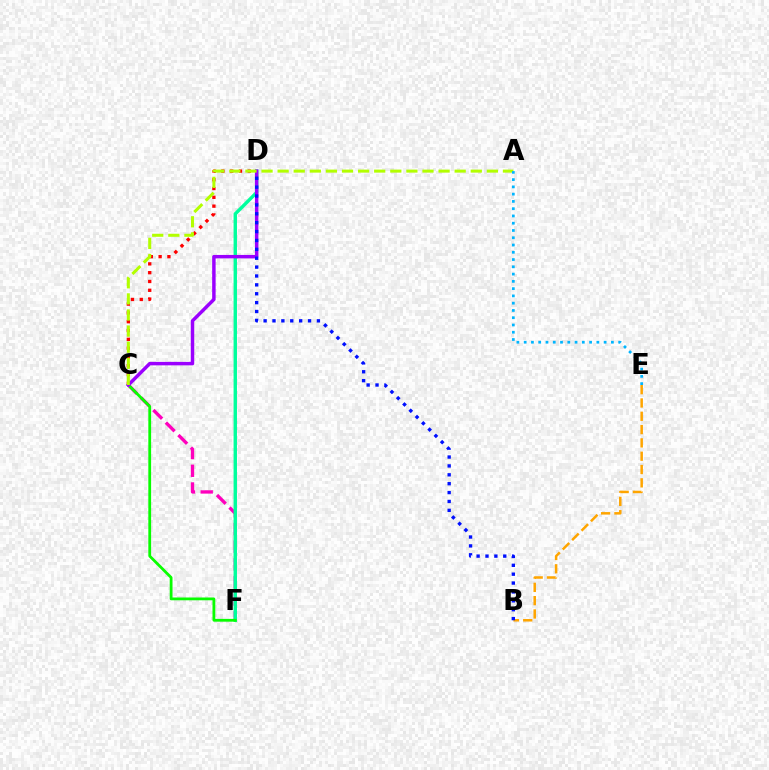{('C', 'F'): [{'color': '#ff00bd', 'line_style': 'dashed', 'thickness': 2.4}, {'color': '#08ff00', 'line_style': 'solid', 'thickness': 2.01}], ('D', 'F'): [{'color': '#00ff9d', 'line_style': 'solid', 'thickness': 2.45}], ('C', 'D'): [{'color': '#ff0000', 'line_style': 'dotted', 'thickness': 2.39}, {'color': '#9b00ff', 'line_style': 'solid', 'thickness': 2.49}], ('B', 'E'): [{'color': '#ffa500', 'line_style': 'dashed', 'thickness': 1.81}], ('A', 'C'): [{'color': '#b3ff00', 'line_style': 'dashed', 'thickness': 2.19}], ('A', 'E'): [{'color': '#00b5ff', 'line_style': 'dotted', 'thickness': 1.97}], ('B', 'D'): [{'color': '#0010ff', 'line_style': 'dotted', 'thickness': 2.41}]}